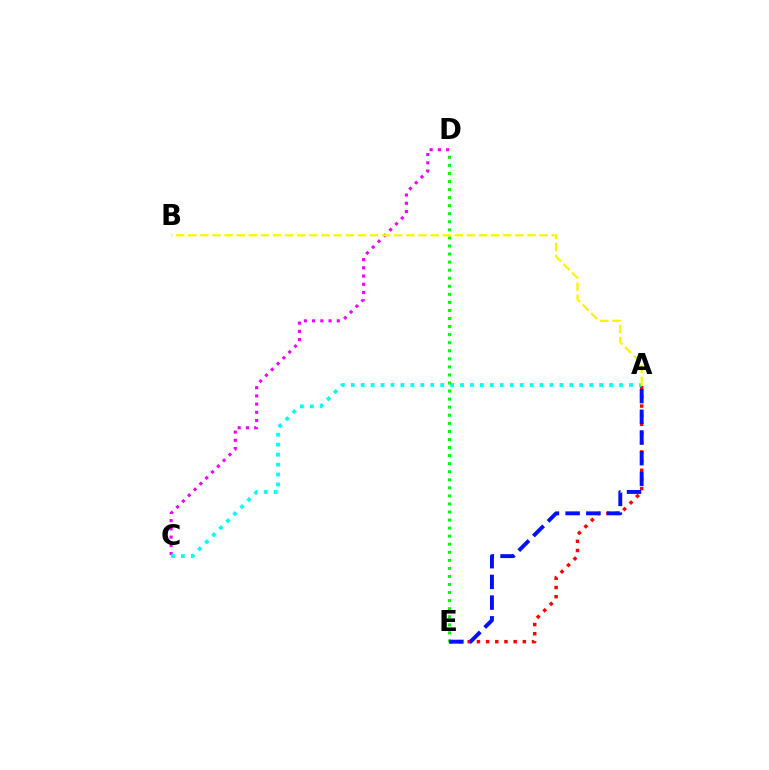{('C', 'D'): [{'color': '#ee00ff', 'line_style': 'dotted', 'thickness': 2.24}], ('A', 'E'): [{'color': '#ff0000', 'line_style': 'dotted', 'thickness': 2.49}, {'color': '#0010ff', 'line_style': 'dashed', 'thickness': 2.81}], ('A', 'C'): [{'color': '#00fff6', 'line_style': 'dotted', 'thickness': 2.7}], ('D', 'E'): [{'color': '#08ff00', 'line_style': 'dotted', 'thickness': 2.19}], ('A', 'B'): [{'color': '#fcf500', 'line_style': 'dashed', 'thickness': 1.65}]}